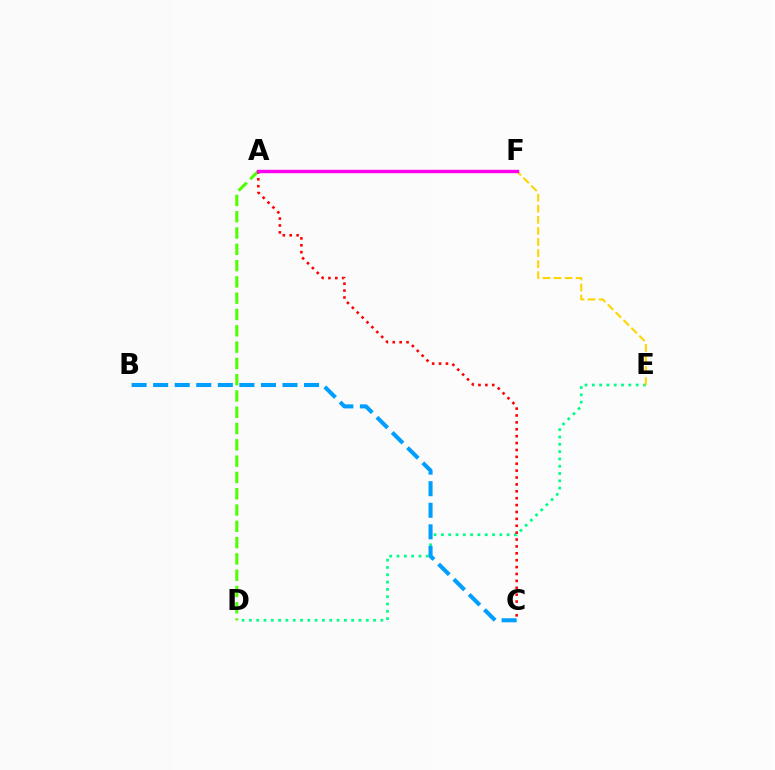{('D', 'E'): [{'color': '#00ff86', 'line_style': 'dotted', 'thickness': 1.98}], ('A', 'F'): [{'color': '#3700ff', 'line_style': 'dashed', 'thickness': 2.15}, {'color': '#ff00ed', 'line_style': 'solid', 'thickness': 2.45}], ('A', 'D'): [{'color': '#4fff00', 'line_style': 'dashed', 'thickness': 2.21}], ('B', 'C'): [{'color': '#009eff', 'line_style': 'dashed', 'thickness': 2.93}], ('E', 'F'): [{'color': '#ffd500', 'line_style': 'dashed', 'thickness': 1.51}], ('A', 'C'): [{'color': '#ff0000', 'line_style': 'dotted', 'thickness': 1.87}]}